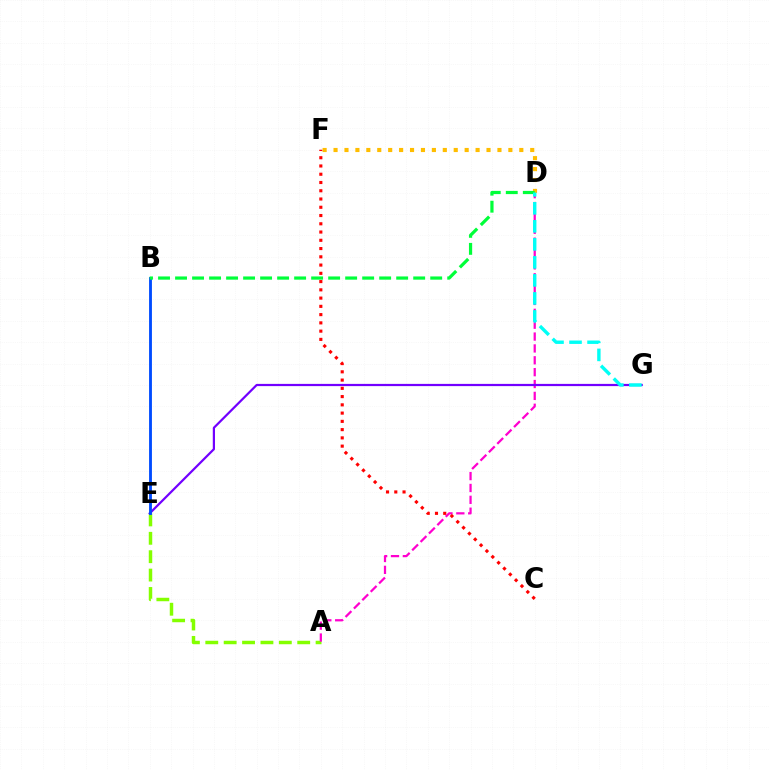{('A', 'E'): [{'color': '#84ff00', 'line_style': 'dashed', 'thickness': 2.5}], ('A', 'D'): [{'color': '#ff00cf', 'line_style': 'dashed', 'thickness': 1.61}], ('E', 'G'): [{'color': '#7200ff', 'line_style': 'solid', 'thickness': 1.6}], ('C', 'F'): [{'color': '#ff0000', 'line_style': 'dotted', 'thickness': 2.24}], ('D', 'F'): [{'color': '#ffbd00', 'line_style': 'dotted', 'thickness': 2.97}], ('B', 'E'): [{'color': '#004bff', 'line_style': 'solid', 'thickness': 2.05}], ('B', 'D'): [{'color': '#00ff39', 'line_style': 'dashed', 'thickness': 2.31}], ('D', 'G'): [{'color': '#00fff6', 'line_style': 'dashed', 'thickness': 2.45}]}